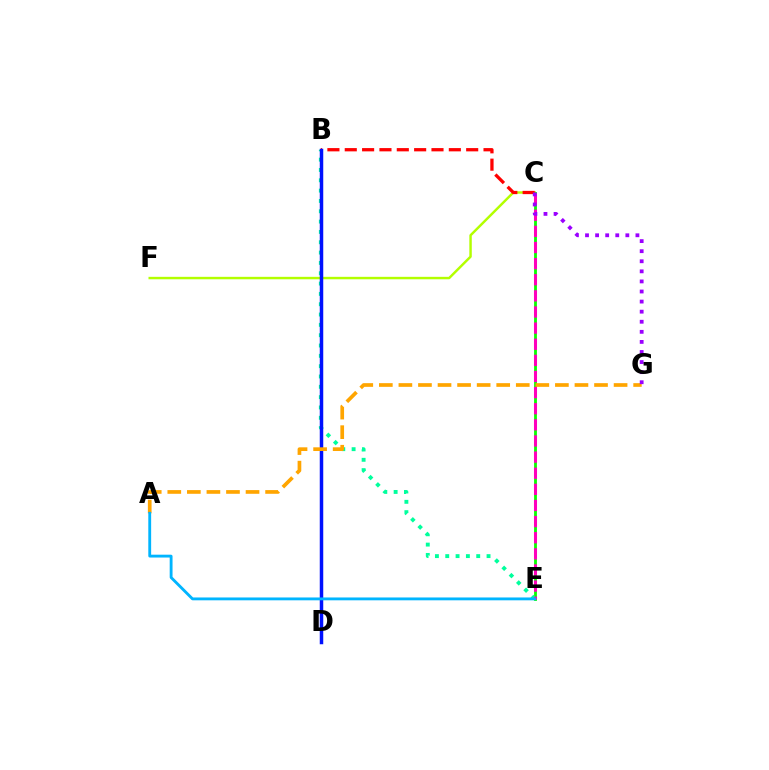{('C', 'F'): [{'color': '#b3ff00', 'line_style': 'solid', 'thickness': 1.76}], ('C', 'E'): [{'color': '#08ff00', 'line_style': 'solid', 'thickness': 2.02}, {'color': '#ff00bd', 'line_style': 'dashed', 'thickness': 2.19}], ('B', 'E'): [{'color': '#00ff9d', 'line_style': 'dotted', 'thickness': 2.81}], ('B', 'C'): [{'color': '#ff0000', 'line_style': 'dashed', 'thickness': 2.36}], ('B', 'D'): [{'color': '#0010ff', 'line_style': 'solid', 'thickness': 2.51}], ('A', 'G'): [{'color': '#ffa500', 'line_style': 'dashed', 'thickness': 2.66}], ('A', 'E'): [{'color': '#00b5ff', 'line_style': 'solid', 'thickness': 2.05}], ('C', 'G'): [{'color': '#9b00ff', 'line_style': 'dotted', 'thickness': 2.74}]}